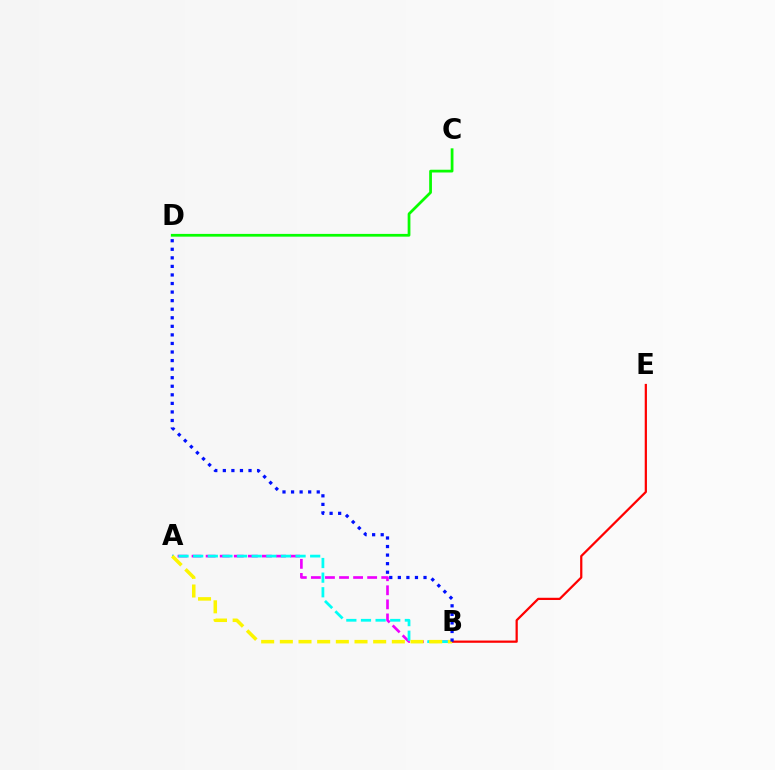{('A', 'B'): [{'color': '#ee00ff', 'line_style': 'dashed', 'thickness': 1.91}, {'color': '#00fff6', 'line_style': 'dashed', 'thickness': 1.99}, {'color': '#fcf500', 'line_style': 'dashed', 'thickness': 2.54}], ('B', 'E'): [{'color': '#ff0000', 'line_style': 'solid', 'thickness': 1.61}], ('C', 'D'): [{'color': '#08ff00', 'line_style': 'solid', 'thickness': 1.98}], ('B', 'D'): [{'color': '#0010ff', 'line_style': 'dotted', 'thickness': 2.33}]}